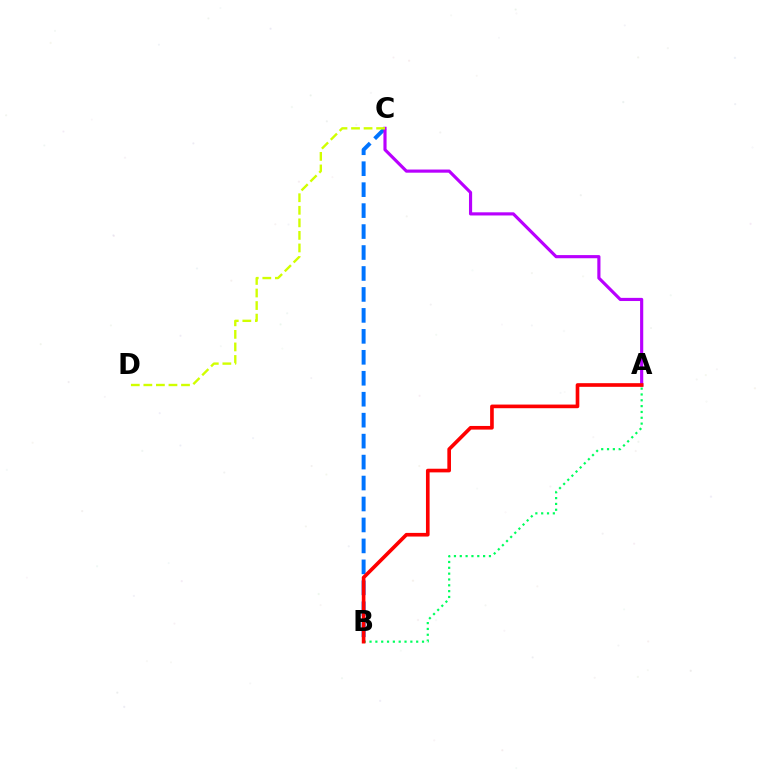{('B', 'C'): [{'color': '#0074ff', 'line_style': 'dashed', 'thickness': 2.85}], ('A', 'C'): [{'color': '#b900ff', 'line_style': 'solid', 'thickness': 2.27}], ('A', 'B'): [{'color': '#00ff5c', 'line_style': 'dotted', 'thickness': 1.58}, {'color': '#ff0000', 'line_style': 'solid', 'thickness': 2.63}], ('C', 'D'): [{'color': '#d1ff00', 'line_style': 'dashed', 'thickness': 1.71}]}